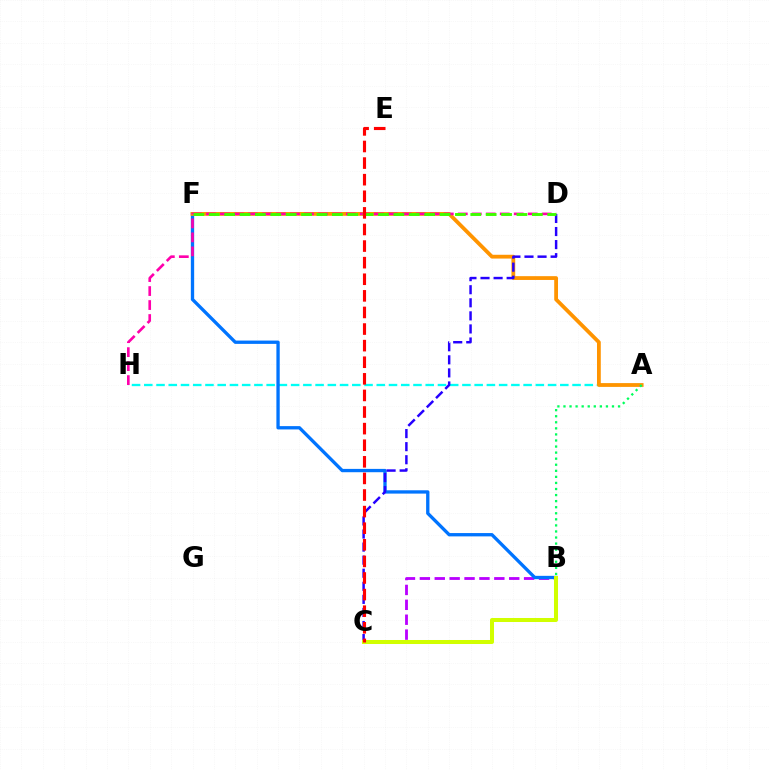{('A', 'H'): [{'color': '#00fff6', 'line_style': 'dashed', 'thickness': 1.66}], ('B', 'C'): [{'color': '#b900ff', 'line_style': 'dashed', 'thickness': 2.02}, {'color': '#d1ff00', 'line_style': 'solid', 'thickness': 2.89}], ('B', 'F'): [{'color': '#0074ff', 'line_style': 'solid', 'thickness': 2.39}], ('A', 'F'): [{'color': '#ff9400', 'line_style': 'solid', 'thickness': 2.73}], ('A', 'B'): [{'color': '#00ff5c', 'line_style': 'dotted', 'thickness': 1.65}], ('C', 'D'): [{'color': '#2500ff', 'line_style': 'dashed', 'thickness': 1.78}], ('D', 'H'): [{'color': '#ff00ac', 'line_style': 'dashed', 'thickness': 1.9}], ('D', 'F'): [{'color': '#3dff00', 'line_style': 'dashed', 'thickness': 2.09}], ('C', 'E'): [{'color': '#ff0000', 'line_style': 'dashed', 'thickness': 2.25}]}